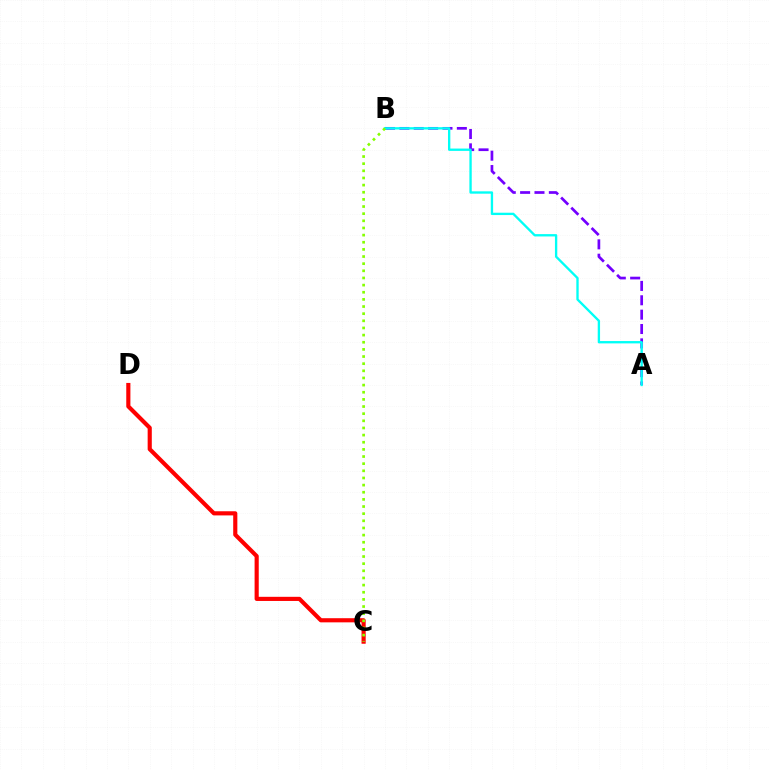{('A', 'B'): [{'color': '#7200ff', 'line_style': 'dashed', 'thickness': 1.95}, {'color': '#00fff6', 'line_style': 'solid', 'thickness': 1.68}], ('C', 'D'): [{'color': '#ff0000', 'line_style': 'solid', 'thickness': 2.98}], ('B', 'C'): [{'color': '#84ff00', 'line_style': 'dotted', 'thickness': 1.94}]}